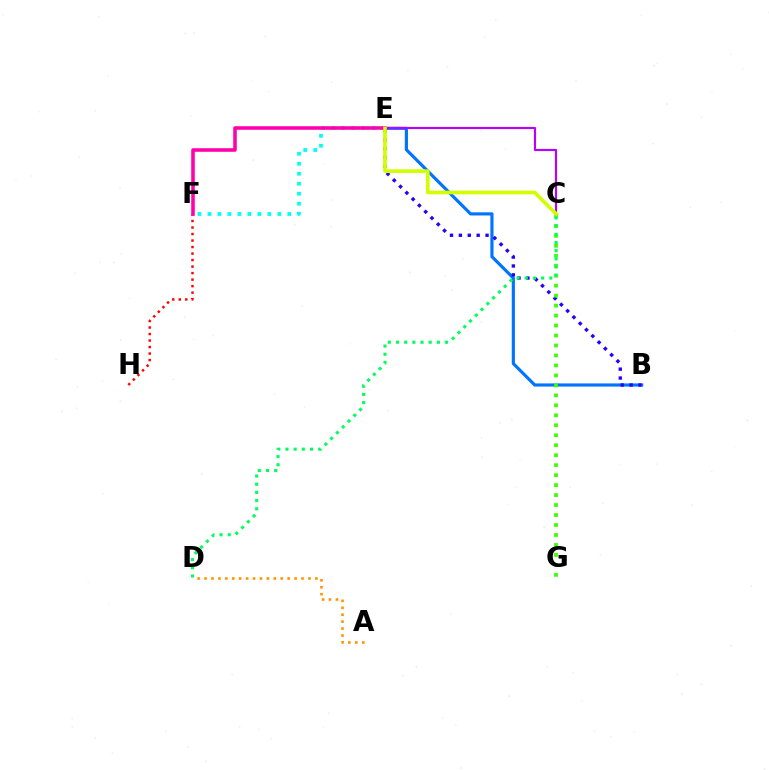{('B', 'E'): [{'color': '#0074ff', 'line_style': 'solid', 'thickness': 2.27}, {'color': '#2500ff', 'line_style': 'dotted', 'thickness': 2.42}], ('A', 'D'): [{'color': '#ff9400', 'line_style': 'dotted', 'thickness': 1.88}], ('E', 'F'): [{'color': '#00fff6', 'line_style': 'dotted', 'thickness': 2.71}, {'color': '#ff00ac', 'line_style': 'solid', 'thickness': 2.56}], ('F', 'H'): [{'color': '#ff0000', 'line_style': 'dotted', 'thickness': 1.77}], ('C', 'G'): [{'color': '#3dff00', 'line_style': 'dotted', 'thickness': 2.71}], ('C', 'E'): [{'color': '#b900ff', 'line_style': 'solid', 'thickness': 1.54}, {'color': '#d1ff00', 'line_style': 'solid', 'thickness': 2.64}], ('C', 'D'): [{'color': '#00ff5c', 'line_style': 'dotted', 'thickness': 2.22}]}